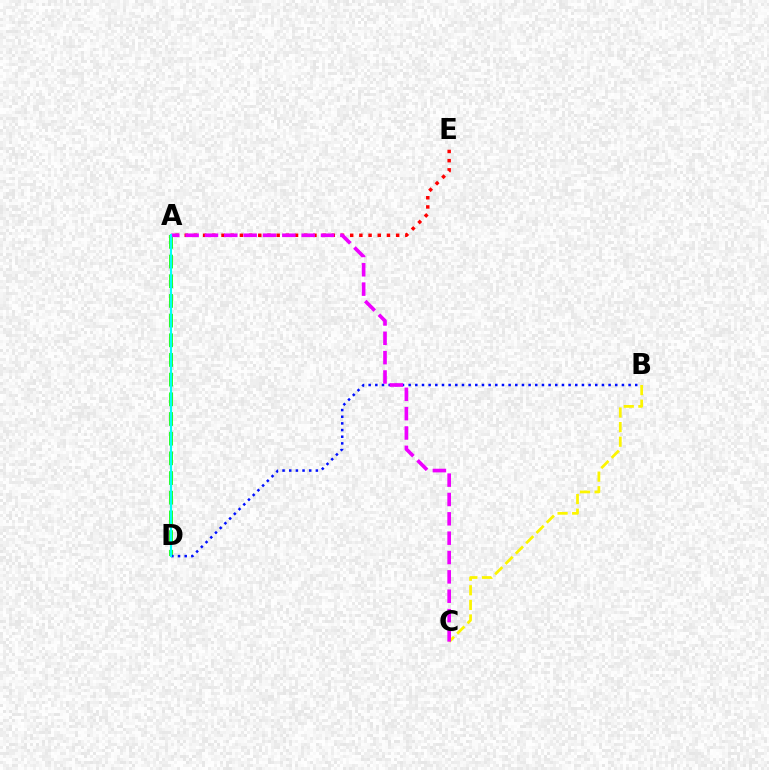{('A', 'D'): [{'color': '#08ff00', 'line_style': 'dashed', 'thickness': 2.67}, {'color': '#00fff6', 'line_style': 'solid', 'thickness': 1.54}], ('B', 'C'): [{'color': '#fcf500', 'line_style': 'dashed', 'thickness': 1.98}], ('A', 'E'): [{'color': '#ff0000', 'line_style': 'dotted', 'thickness': 2.5}], ('B', 'D'): [{'color': '#0010ff', 'line_style': 'dotted', 'thickness': 1.81}], ('A', 'C'): [{'color': '#ee00ff', 'line_style': 'dashed', 'thickness': 2.63}]}